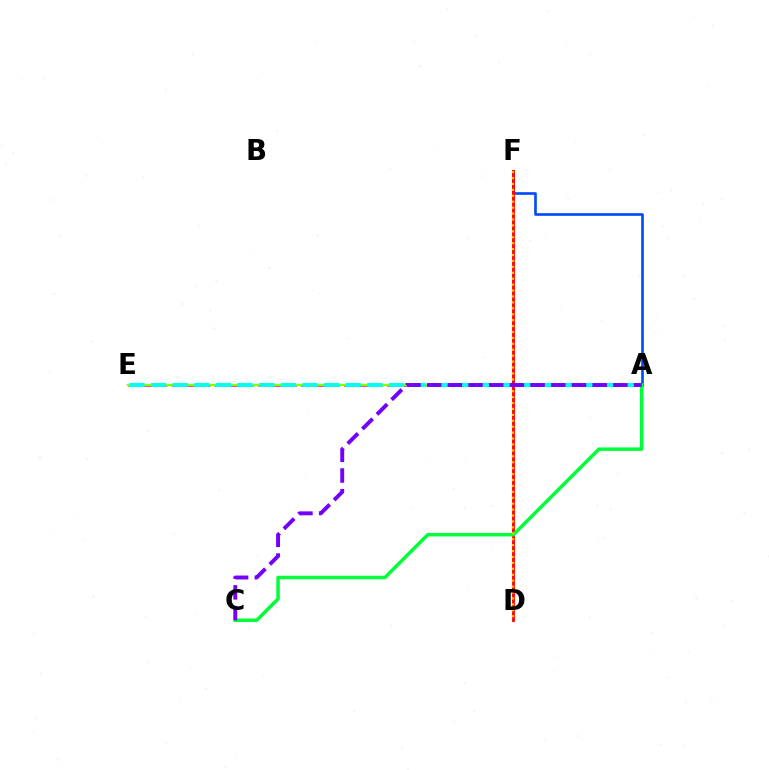{('A', 'E'): [{'color': '#ff00cf', 'line_style': 'dashed', 'thickness': 1.95}, {'color': '#84ff00', 'line_style': 'solid', 'thickness': 1.7}, {'color': '#00fff6', 'line_style': 'dashed', 'thickness': 2.94}], ('A', 'F'): [{'color': '#004bff', 'line_style': 'solid', 'thickness': 1.9}], ('D', 'F'): [{'color': '#ff0000', 'line_style': 'solid', 'thickness': 2.05}, {'color': '#ffbd00', 'line_style': 'dotted', 'thickness': 1.61}], ('A', 'C'): [{'color': '#00ff39', 'line_style': 'solid', 'thickness': 2.51}, {'color': '#7200ff', 'line_style': 'dashed', 'thickness': 2.81}]}